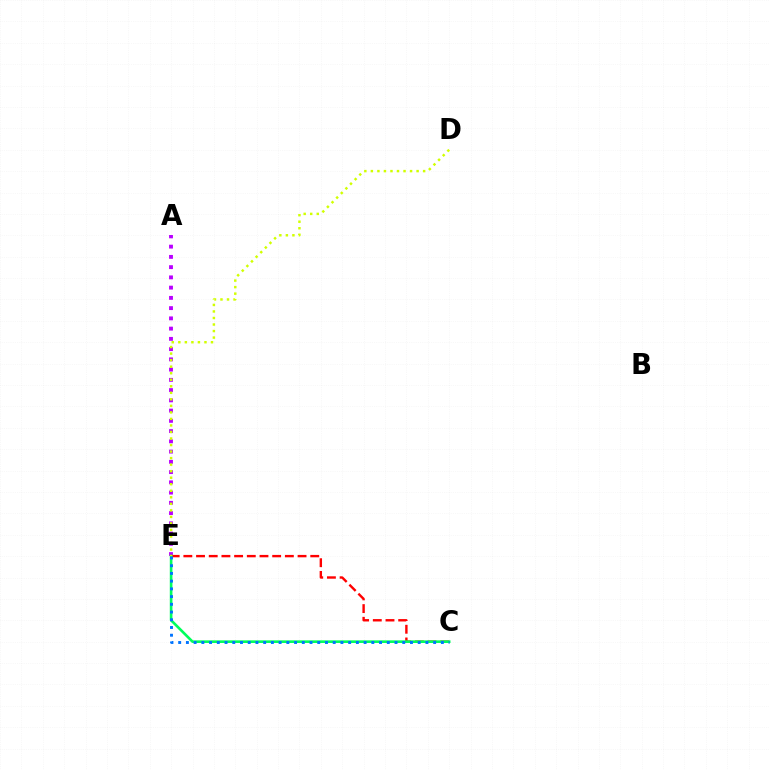{('A', 'E'): [{'color': '#b900ff', 'line_style': 'dotted', 'thickness': 2.78}], ('C', 'E'): [{'color': '#ff0000', 'line_style': 'dashed', 'thickness': 1.72}, {'color': '#00ff5c', 'line_style': 'solid', 'thickness': 1.9}, {'color': '#0074ff', 'line_style': 'dotted', 'thickness': 2.1}], ('D', 'E'): [{'color': '#d1ff00', 'line_style': 'dotted', 'thickness': 1.77}]}